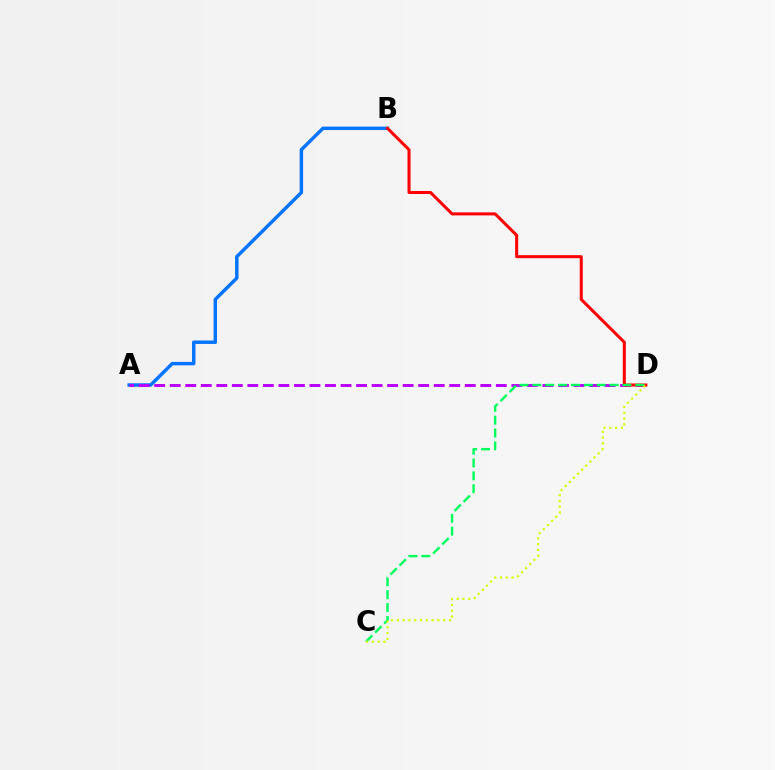{('A', 'B'): [{'color': '#0074ff', 'line_style': 'solid', 'thickness': 2.47}], ('A', 'D'): [{'color': '#b900ff', 'line_style': 'dashed', 'thickness': 2.11}], ('B', 'D'): [{'color': '#ff0000', 'line_style': 'solid', 'thickness': 2.18}], ('C', 'D'): [{'color': '#00ff5c', 'line_style': 'dashed', 'thickness': 1.75}, {'color': '#d1ff00', 'line_style': 'dotted', 'thickness': 1.58}]}